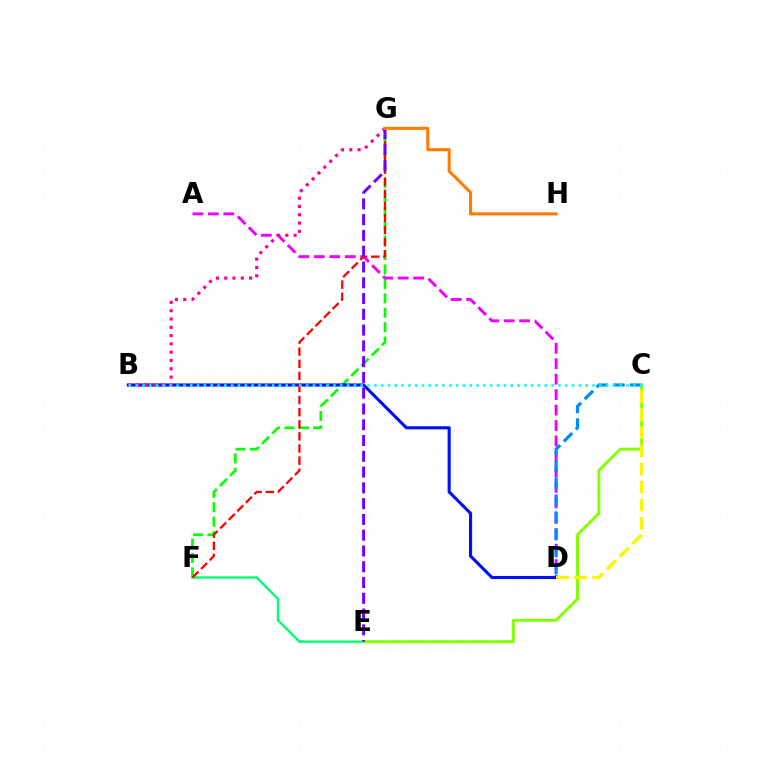{('E', 'F'): [{'color': '#00ff74', 'line_style': 'solid', 'thickness': 1.74}], ('F', 'G'): [{'color': '#08ff00', 'line_style': 'dashed', 'thickness': 1.96}, {'color': '#ff0000', 'line_style': 'dashed', 'thickness': 1.64}], ('A', 'D'): [{'color': '#ee00ff', 'line_style': 'dashed', 'thickness': 2.1}], ('B', 'D'): [{'color': '#0010ff', 'line_style': 'solid', 'thickness': 2.24}], ('B', 'G'): [{'color': '#ff0094', 'line_style': 'dotted', 'thickness': 2.26}], ('C', 'D'): [{'color': '#008cff', 'line_style': 'dashed', 'thickness': 2.31}, {'color': '#fcf500', 'line_style': 'dashed', 'thickness': 2.46}], ('C', 'E'): [{'color': '#84ff00', 'line_style': 'solid', 'thickness': 2.1}], ('B', 'C'): [{'color': '#00fff6', 'line_style': 'dotted', 'thickness': 1.85}], ('E', 'G'): [{'color': '#7200ff', 'line_style': 'dashed', 'thickness': 2.14}], ('G', 'H'): [{'color': '#ff7c00', 'line_style': 'solid', 'thickness': 2.21}]}